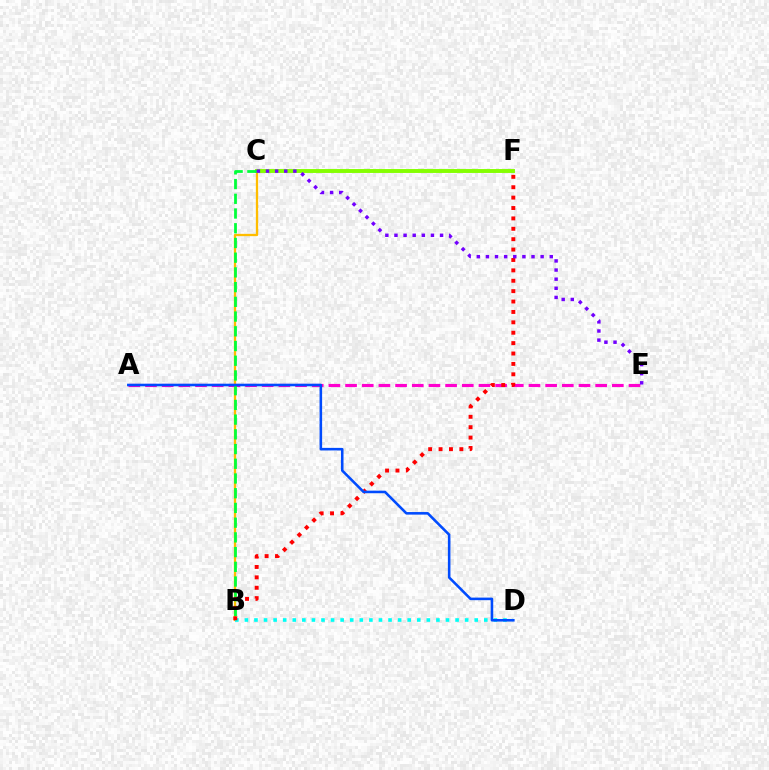{('B', 'C'): [{'color': '#ffbd00', 'line_style': 'solid', 'thickness': 1.66}, {'color': '#00ff39', 'line_style': 'dashed', 'thickness': 2.0}], ('C', 'F'): [{'color': '#84ff00', 'line_style': 'solid', 'thickness': 2.81}], ('A', 'E'): [{'color': '#ff00cf', 'line_style': 'dashed', 'thickness': 2.26}], ('B', 'D'): [{'color': '#00fff6', 'line_style': 'dotted', 'thickness': 2.6}], ('B', 'F'): [{'color': '#ff0000', 'line_style': 'dotted', 'thickness': 2.82}], ('A', 'D'): [{'color': '#004bff', 'line_style': 'solid', 'thickness': 1.85}], ('C', 'E'): [{'color': '#7200ff', 'line_style': 'dotted', 'thickness': 2.48}]}